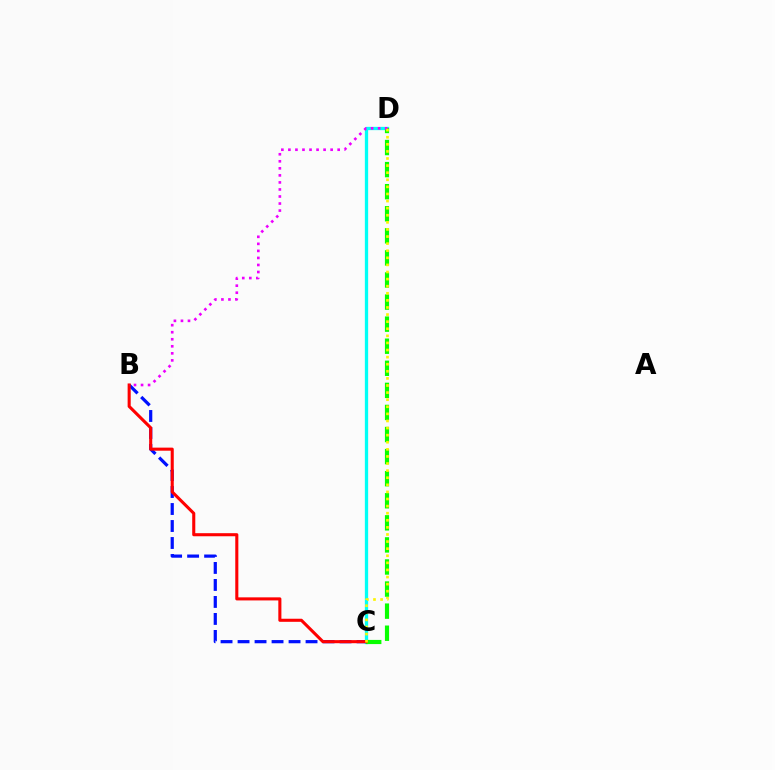{('C', 'D'): [{'color': '#00fff6', 'line_style': 'solid', 'thickness': 2.37}, {'color': '#08ff00', 'line_style': 'dashed', 'thickness': 3.0}, {'color': '#fcf500', 'line_style': 'dotted', 'thickness': 1.93}], ('B', 'C'): [{'color': '#0010ff', 'line_style': 'dashed', 'thickness': 2.31}, {'color': '#ff0000', 'line_style': 'solid', 'thickness': 2.21}], ('B', 'D'): [{'color': '#ee00ff', 'line_style': 'dotted', 'thickness': 1.91}]}